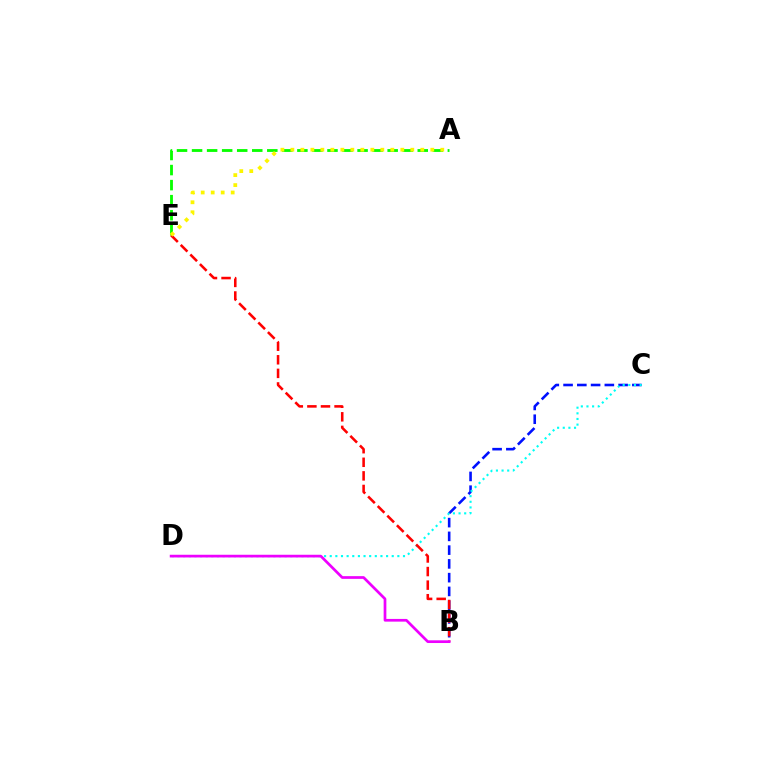{('B', 'C'): [{'color': '#0010ff', 'line_style': 'dashed', 'thickness': 1.87}], ('C', 'D'): [{'color': '#00fff6', 'line_style': 'dotted', 'thickness': 1.53}], ('A', 'E'): [{'color': '#08ff00', 'line_style': 'dashed', 'thickness': 2.04}, {'color': '#fcf500', 'line_style': 'dotted', 'thickness': 2.72}], ('B', 'E'): [{'color': '#ff0000', 'line_style': 'dashed', 'thickness': 1.85}], ('B', 'D'): [{'color': '#ee00ff', 'line_style': 'solid', 'thickness': 1.95}]}